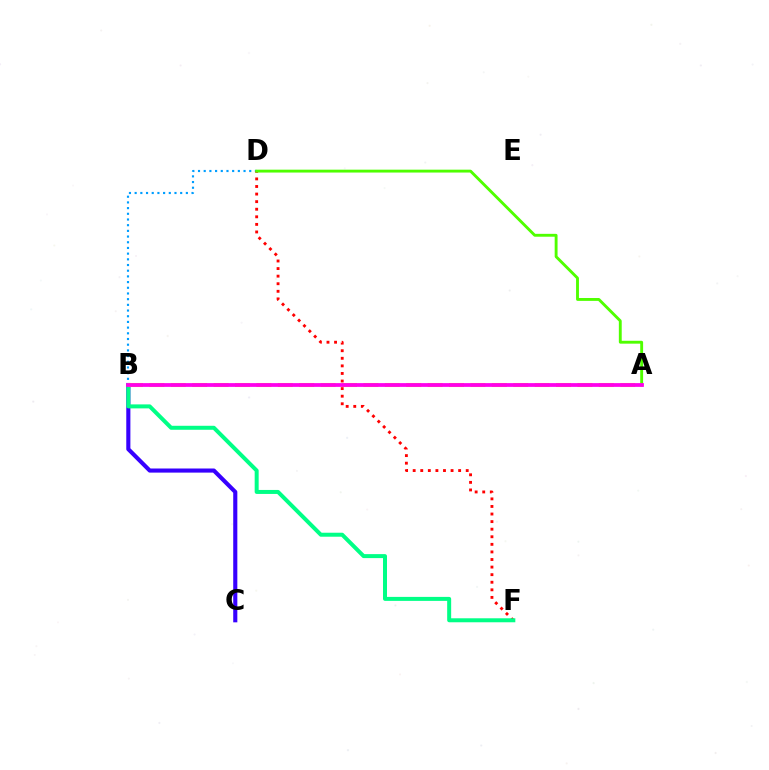{('B', 'C'): [{'color': '#3700ff', 'line_style': 'solid', 'thickness': 2.96}], ('B', 'D'): [{'color': '#009eff', 'line_style': 'dotted', 'thickness': 1.55}], ('D', 'F'): [{'color': '#ff0000', 'line_style': 'dotted', 'thickness': 2.06}], ('B', 'F'): [{'color': '#00ff86', 'line_style': 'solid', 'thickness': 2.87}], ('A', 'D'): [{'color': '#4fff00', 'line_style': 'solid', 'thickness': 2.07}], ('A', 'B'): [{'color': '#ffd500', 'line_style': 'dashed', 'thickness': 2.91}, {'color': '#ff00ed', 'line_style': 'solid', 'thickness': 2.71}]}